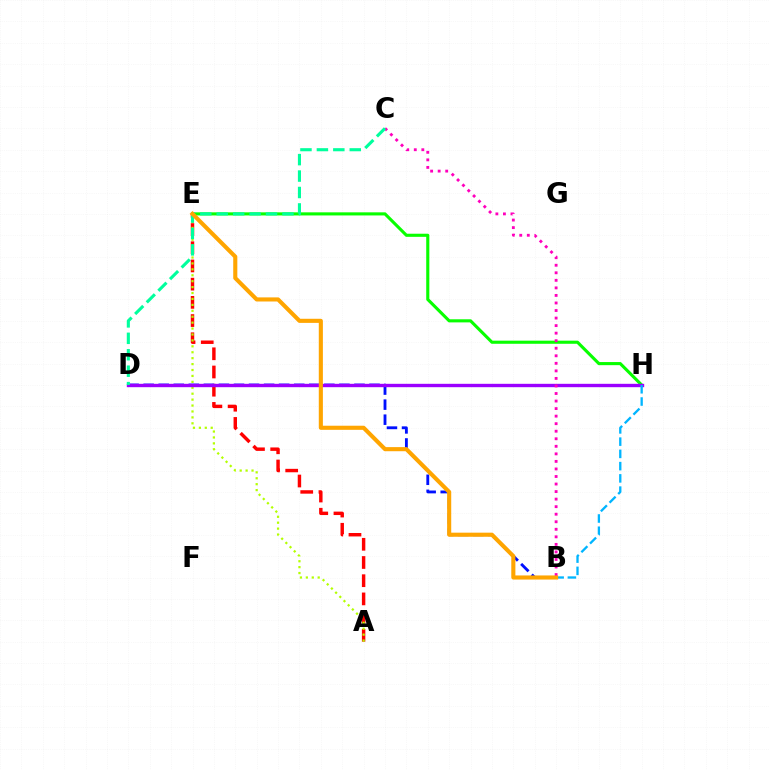{('A', 'E'): [{'color': '#ff0000', 'line_style': 'dashed', 'thickness': 2.47}, {'color': '#b3ff00', 'line_style': 'dotted', 'thickness': 1.61}], ('E', 'H'): [{'color': '#08ff00', 'line_style': 'solid', 'thickness': 2.24}], ('B', 'D'): [{'color': '#0010ff', 'line_style': 'dashed', 'thickness': 2.05}], ('D', 'H'): [{'color': '#9b00ff', 'line_style': 'solid', 'thickness': 2.43}], ('B', 'C'): [{'color': '#ff00bd', 'line_style': 'dotted', 'thickness': 2.05}], ('B', 'H'): [{'color': '#00b5ff', 'line_style': 'dashed', 'thickness': 1.66}], ('C', 'D'): [{'color': '#00ff9d', 'line_style': 'dashed', 'thickness': 2.23}], ('B', 'E'): [{'color': '#ffa500', 'line_style': 'solid', 'thickness': 2.96}]}